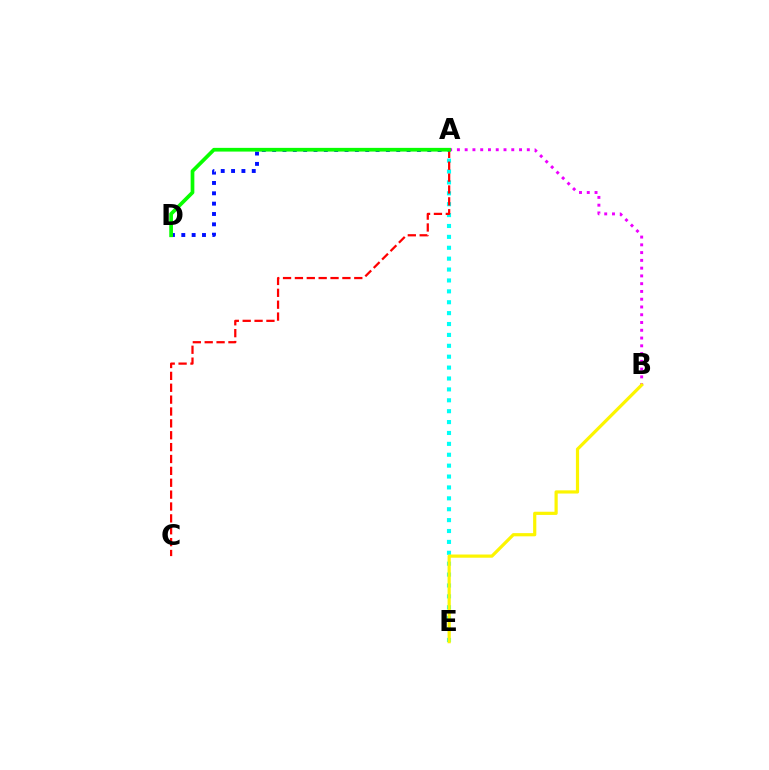{('A', 'E'): [{'color': '#00fff6', 'line_style': 'dotted', 'thickness': 2.96}], ('A', 'C'): [{'color': '#ff0000', 'line_style': 'dashed', 'thickness': 1.61}], ('A', 'B'): [{'color': '#ee00ff', 'line_style': 'dotted', 'thickness': 2.11}], ('A', 'D'): [{'color': '#0010ff', 'line_style': 'dotted', 'thickness': 2.81}, {'color': '#08ff00', 'line_style': 'solid', 'thickness': 2.67}], ('B', 'E'): [{'color': '#fcf500', 'line_style': 'solid', 'thickness': 2.3}]}